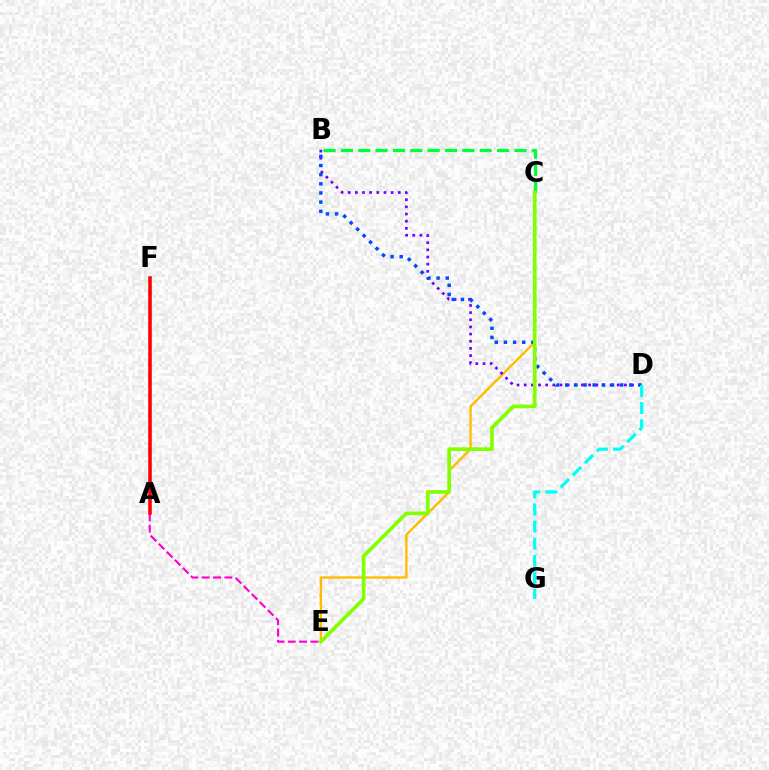{('A', 'E'): [{'color': '#ff00cf', 'line_style': 'dashed', 'thickness': 1.55}], ('A', 'F'): [{'color': '#ff0000', 'line_style': 'solid', 'thickness': 2.56}], ('C', 'E'): [{'color': '#ffbd00', 'line_style': 'solid', 'thickness': 1.71}, {'color': '#84ff00', 'line_style': 'solid', 'thickness': 2.66}], ('B', 'D'): [{'color': '#7200ff', 'line_style': 'dotted', 'thickness': 1.94}, {'color': '#004bff', 'line_style': 'dotted', 'thickness': 2.49}], ('D', 'G'): [{'color': '#00fff6', 'line_style': 'dashed', 'thickness': 2.32}], ('B', 'C'): [{'color': '#00ff39', 'line_style': 'dashed', 'thickness': 2.36}]}